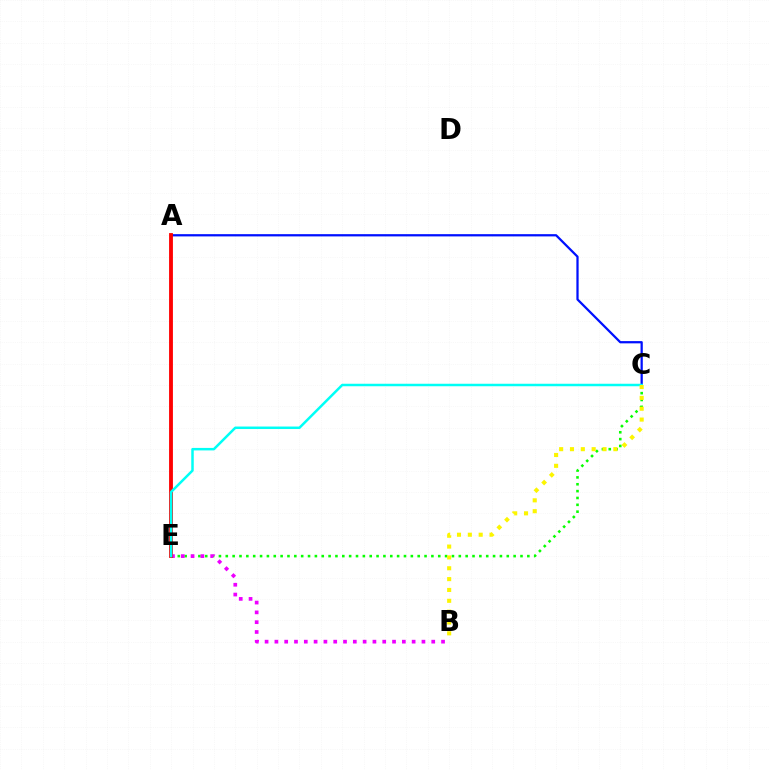{('A', 'C'): [{'color': '#0010ff', 'line_style': 'solid', 'thickness': 1.62}], ('C', 'E'): [{'color': '#08ff00', 'line_style': 'dotted', 'thickness': 1.86}, {'color': '#00fff6', 'line_style': 'solid', 'thickness': 1.8}], ('B', 'E'): [{'color': '#ee00ff', 'line_style': 'dotted', 'thickness': 2.66}], ('A', 'E'): [{'color': '#ff0000', 'line_style': 'solid', 'thickness': 2.76}], ('B', 'C'): [{'color': '#fcf500', 'line_style': 'dotted', 'thickness': 2.95}]}